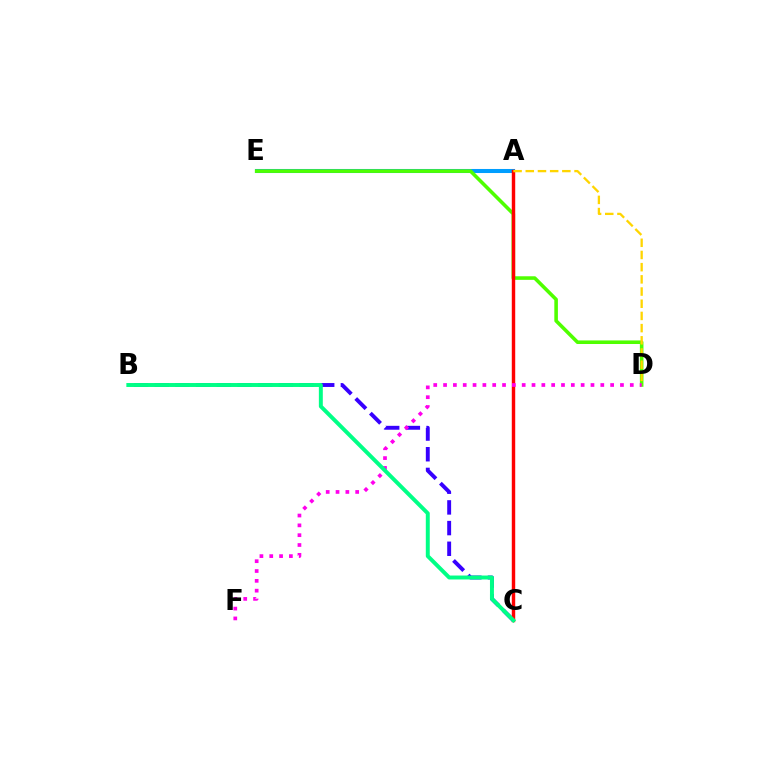{('B', 'C'): [{'color': '#3700ff', 'line_style': 'dashed', 'thickness': 2.81}, {'color': '#00ff86', 'line_style': 'solid', 'thickness': 2.84}], ('A', 'E'): [{'color': '#009eff', 'line_style': 'solid', 'thickness': 2.91}], ('D', 'E'): [{'color': '#4fff00', 'line_style': 'solid', 'thickness': 2.57}], ('A', 'C'): [{'color': '#ff0000', 'line_style': 'solid', 'thickness': 2.47}], ('A', 'D'): [{'color': '#ffd500', 'line_style': 'dashed', 'thickness': 1.66}], ('D', 'F'): [{'color': '#ff00ed', 'line_style': 'dotted', 'thickness': 2.67}]}